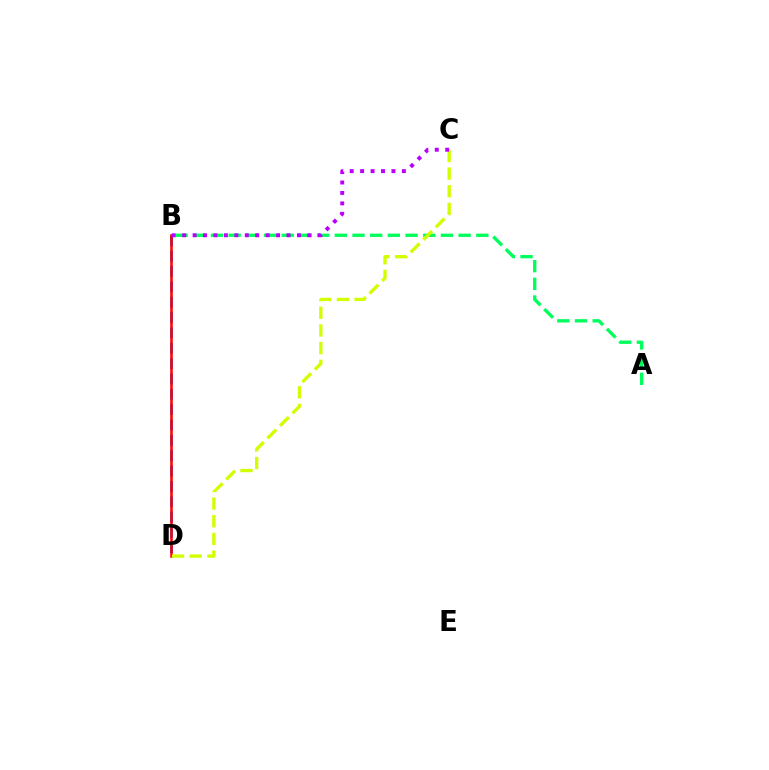{('B', 'D'): [{'color': '#0074ff', 'line_style': 'dashed', 'thickness': 2.08}, {'color': '#ff0000', 'line_style': 'solid', 'thickness': 1.83}], ('A', 'B'): [{'color': '#00ff5c', 'line_style': 'dashed', 'thickness': 2.4}], ('C', 'D'): [{'color': '#d1ff00', 'line_style': 'dashed', 'thickness': 2.4}], ('B', 'C'): [{'color': '#b900ff', 'line_style': 'dotted', 'thickness': 2.84}]}